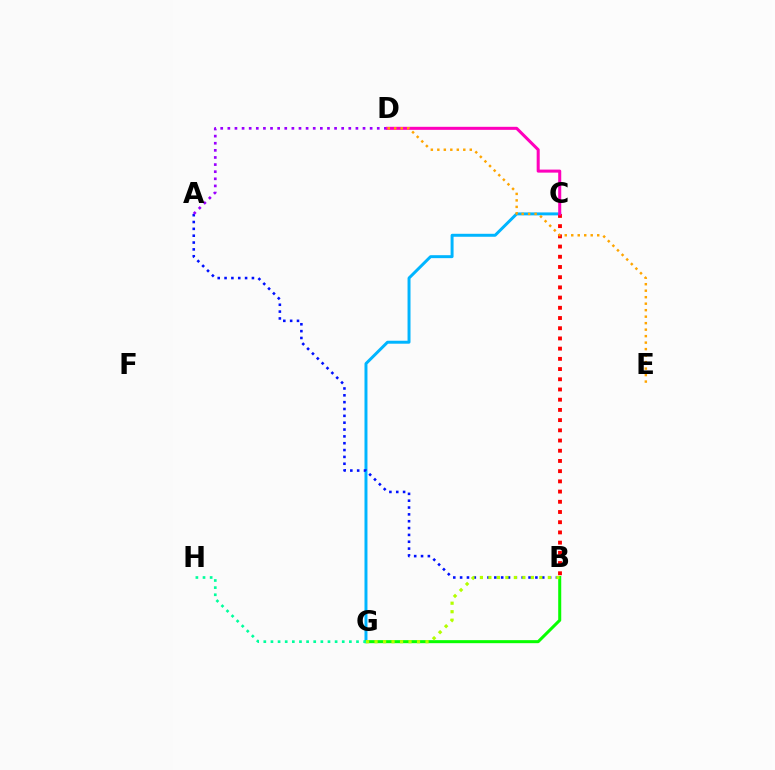{('C', 'G'): [{'color': '#00b5ff', 'line_style': 'solid', 'thickness': 2.14}], ('A', 'B'): [{'color': '#0010ff', 'line_style': 'dotted', 'thickness': 1.86}], ('B', 'G'): [{'color': '#08ff00', 'line_style': 'solid', 'thickness': 2.18}, {'color': '#b3ff00', 'line_style': 'dotted', 'thickness': 2.31}], ('B', 'C'): [{'color': '#ff0000', 'line_style': 'dotted', 'thickness': 2.77}], ('G', 'H'): [{'color': '#00ff9d', 'line_style': 'dotted', 'thickness': 1.94}], ('A', 'D'): [{'color': '#9b00ff', 'line_style': 'dotted', 'thickness': 1.93}], ('C', 'D'): [{'color': '#ff00bd', 'line_style': 'solid', 'thickness': 2.19}], ('D', 'E'): [{'color': '#ffa500', 'line_style': 'dotted', 'thickness': 1.76}]}